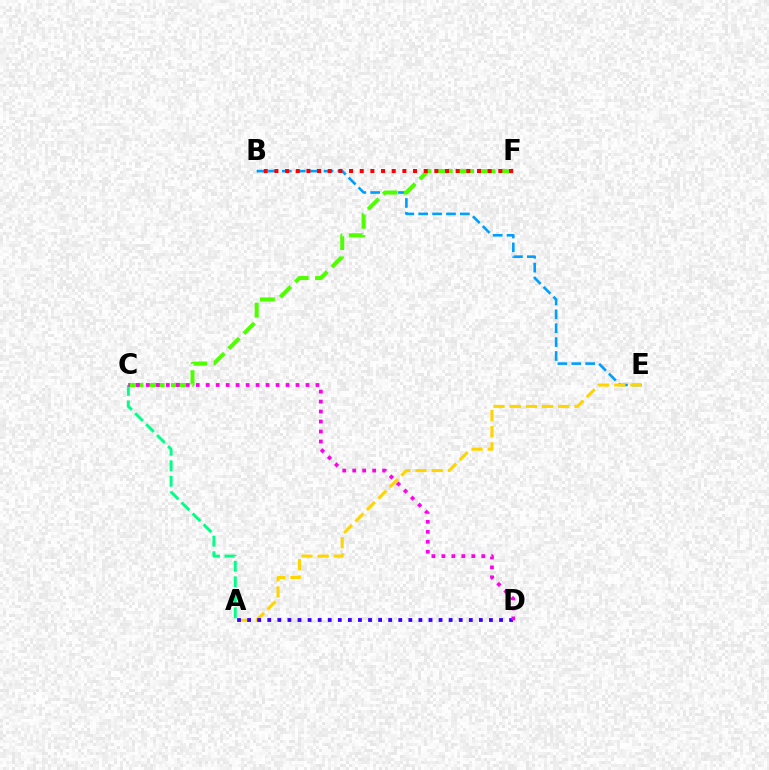{('B', 'E'): [{'color': '#009eff', 'line_style': 'dashed', 'thickness': 1.89}], ('A', 'E'): [{'color': '#ffd500', 'line_style': 'dashed', 'thickness': 2.2}], ('C', 'F'): [{'color': '#4fff00', 'line_style': 'dashed', 'thickness': 2.9}], ('A', 'C'): [{'color': '#00ff86', 'line_style': 'dashed', 'thickness': 2.11}], ('B', 'F'): [{'color': '#ff0000', 'line_style': 'dotted', 'thickness': 2.9}], ('A', 'D'): [{'color': '#3700ff', 'line_style': 'dotted', 'thickness': 2.74}], ('C', 'D'): [{'color': '#ff00ed', 'line_style': 'dotted', 'thickness': 2.71}]}